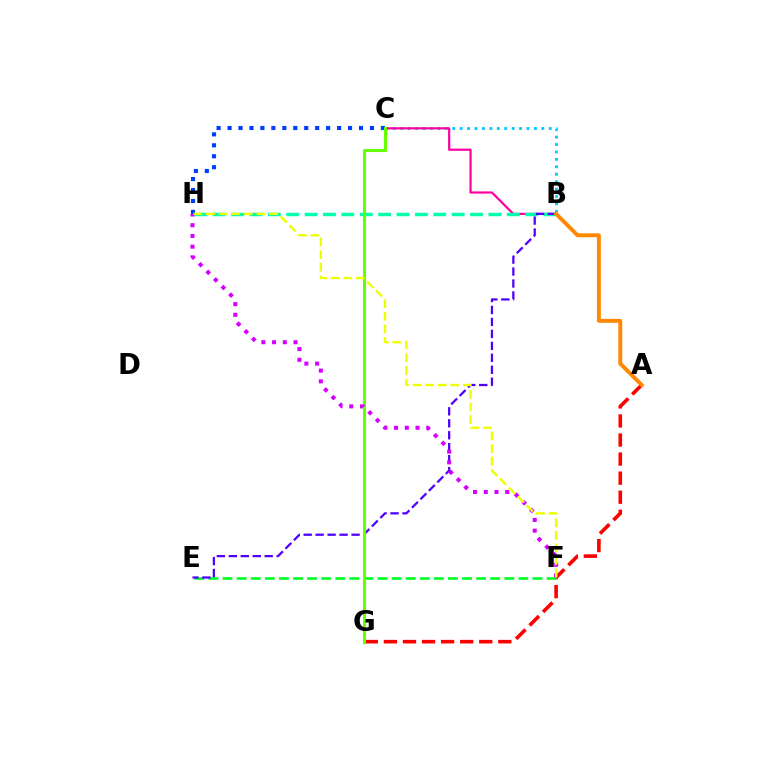{('B', 'C'): [{'color': '#00c7ff', 'line_style': 'dotted', 'thickness': 2.02}, {'color': '#ff00a0', 'line_style': 'solid', 'thickness': 1.58}], ('A', 'G'): [{'color': '#ff0000', 'line_style': 'dashed', 'thickness': 2.59}], ('E', 'F'): [{'color': '#00ff27', 'line_style': 'dashed', 'thickness': 1.91}], ('B', 'H'): [{'color': '#00ffaf', 'line_style': 'dashed', 'thickness': 2.5}], ('B', 'E'): [{'color': '#4f00ff', 'line_style': 'dashed', 'thickness': 1.63}], ('C', 'H'): [{'color': '#003fff', 'line_style': 'dotted', 'thickness': 2.98}], ('C', 'G'): [{'color': '#66ff00', 'line_style': 'solid', 'thickness': 2.23}], ('A', 'B'): [{'color': '#ff8800', 'line_style': 'solid', 'thickness': 2.81}], ('F', 'H'): [{'color': '#d600ff', 'line_style': 'dotted', 'thickness': 2.92}, {'color': '#eeff00', 'line_style': 'dashed', 'thickness': 1.71}]}